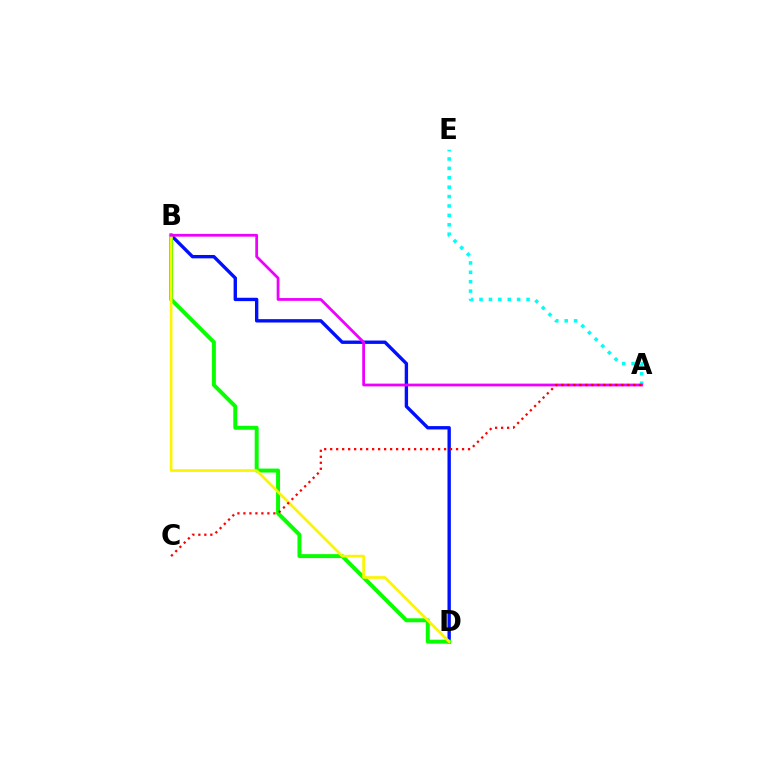{('A', 'E'): [{'color': '#00fff6', 'line_style': 'dotted', 'thickness': 2.55}], ('B', 'D'): [{'color': '#0010ff', 'line_style': 'solid', 'thickness': 2.43}, {'color': '#08ff00', 'line_style': 'solid', 'thickness': 2.85}, {'color': '#fcf500', 'line_style': 'solid', 'thickness': 1.94}], ('A', 'B'): [{'color': '#ee00ff', 'line_style': 'solid', 'thickness': 1.99}], ('A', 'C'): [{'color': '#ff0000', 'line_style': 'dotted', 'thickness': 1.63}]}